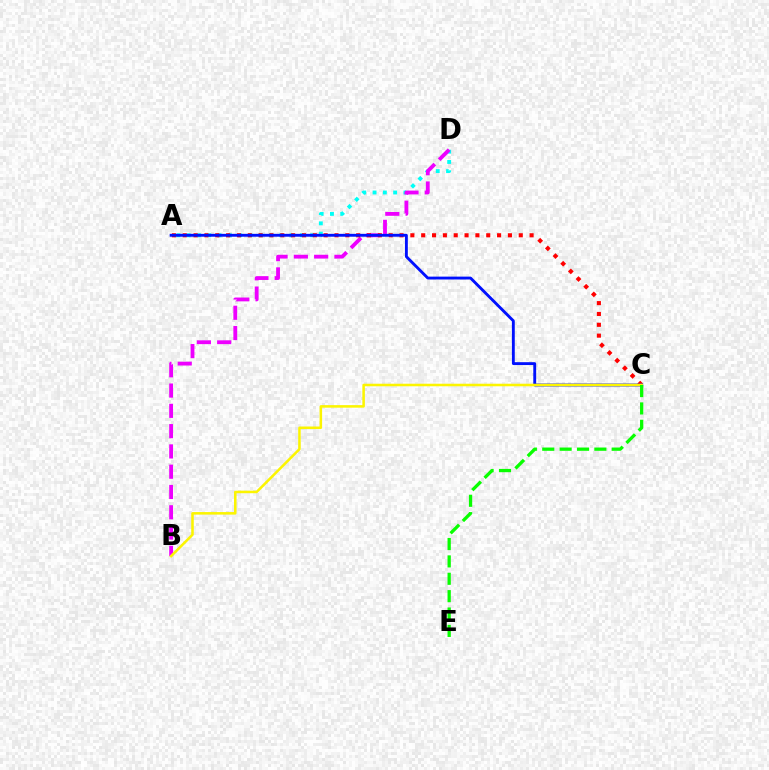{('A', 'D'): [{'color': '#00fff6', 'line_style': 'dotted', 'thickness': 2.8}], ('B', 'D'): [{'color': '#ee00ff', 'line_style': 'dashed', 'thickness': 2.76}], ('A', 'C'): [{'color': '#ff0000', 'line_style': 'dotted', 'thickness': 2.94}, {'color': '#0010ff', 'line_style': 'solid', 'thickness': 2.06}], ('B', 'C'): [{'color': '#fcf500', 'line_style': 'solid', 'thickness': 1.83}], ('C', 'E'): [{'color': '#08ff00', 'line_style': 'dashed', 'thickness': 2.36}]}